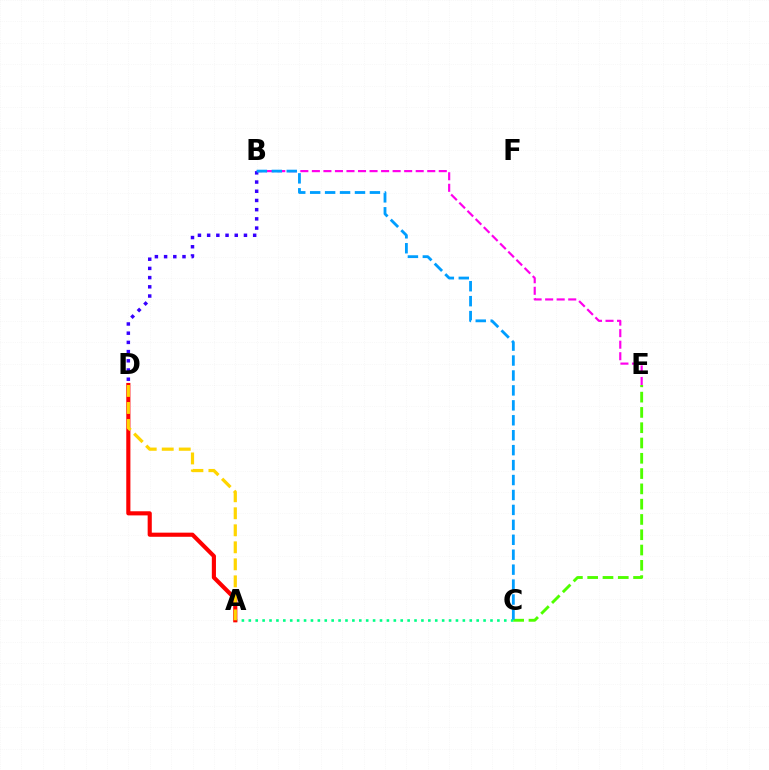{('A', 'C'): [{'color': '#00ff86', 'line_style': 'dotted', 'thickness': 1.88}], ('A', 'D'): [{'color': '#ff0000', 'line_style': 'solid', 'thickness': 2.97}, {'color': '#ffd500', 'line_style': 'dashed', 'thickness': 2.31}], ('C', 'E'): [{'color': '#4fff00', 'line_style': 'dashed', 'thickness': 2.08}], ('B', 'E'): [{'color': '#ff00ed', 'line_style': 'dashed', 'thickness': 1.57}], ('B', 'D'): [{'color': '#3700ff', 'line_style': 'dotted', 'thickness': 2.5}], ('B', 'C'): [{'color': '#009eff', 'line_style': 'dashed', 'thickness': 2.03}]}